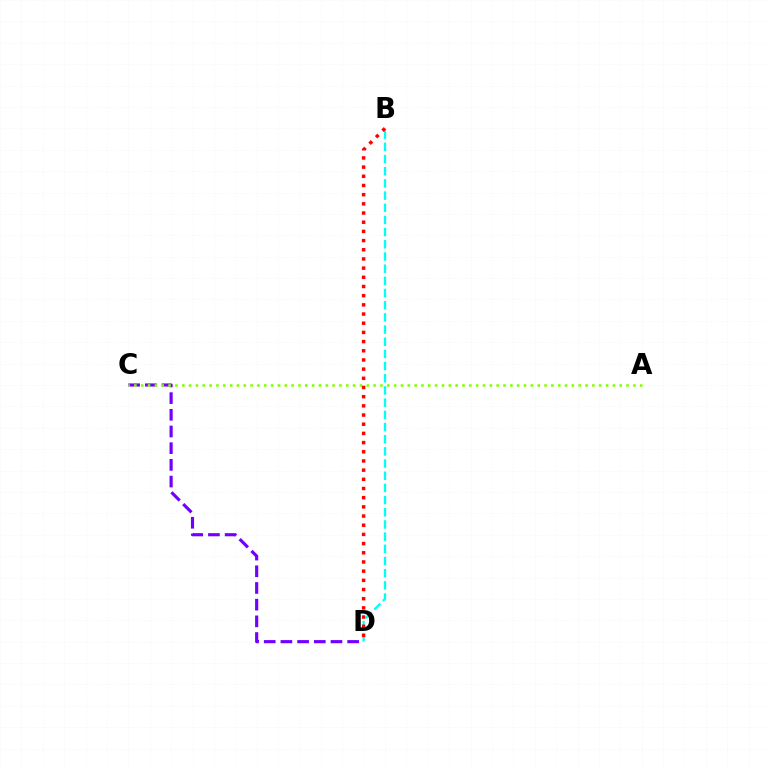{('C', 'D'): [{'color': '#7200ff', 'line_style': 'dashed', 'thickness': 2.27}], ('B', 'D'): [{'color': '#00fff6', 'line_style': 'dashed', 'thickness': 1.65}, {'color': '#ff0000', 'line_style': 'dotted', 'thickness': 2.49}], ('A', 'C'): [{'color': '#84ff00', 'line_style': 'dotted', 'thickness': 1.86}]}